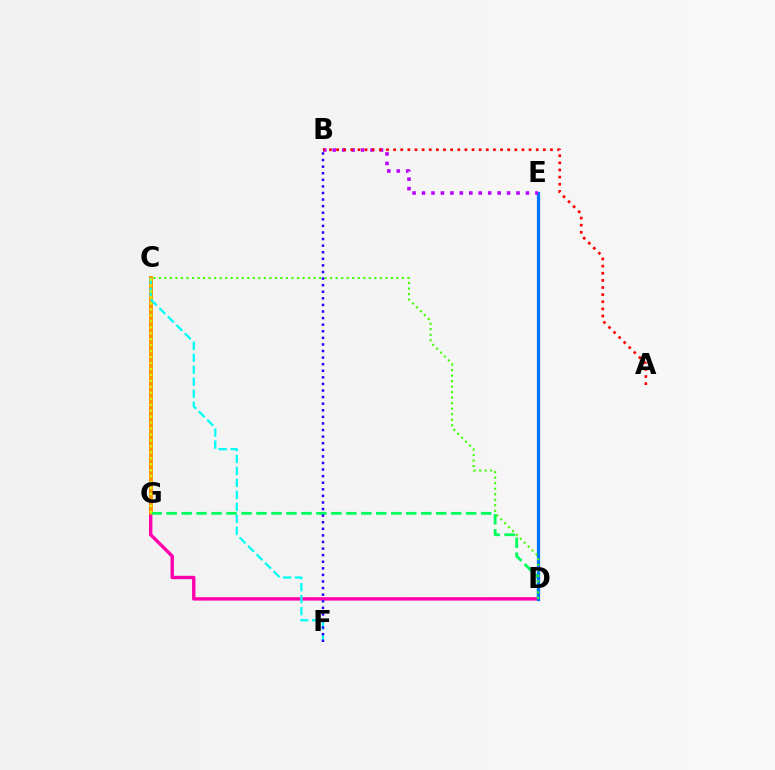{('D', 'G'): [{'color': '#ff00ac', 'line_style': 'solid', 'thickness': 2.43}, {'color': '#00ff5c', 'line_style': 'dashed', 'thickness': 2.03}], ('C', 'G'): [{'color': '#ff9400', 'line_style': 'solid', 'thickness': 2.8}, {'color': '#d1ff00', 'line_style': 'dotted', 'thickness': 1.62}], ('C', 'F'): [{'color': '#00fff6', 'line_style': 'dashed', 'thickness': 1.63}], ('D', 'E'): [{'color': '#0074ff', 'line_style': 'solid', 'thickness': 2.34}], ('B', 'E'): [{'color': '#b900ff', 'line_style': 'dotted', 'thickness': 2.57}], ('A', 'B'): [{'color': '#ff0000', 'line_style': 'dotted', 'thickness': 1.94}], ('B', 'F'): [{'color': '#2500ff', 'line_style': 'dotted', 'thickness': 1.79}], ('C', 'D'): [{'color': '#3dff00', 'line_style': 'dotted', 'thickness': 1.5}]}